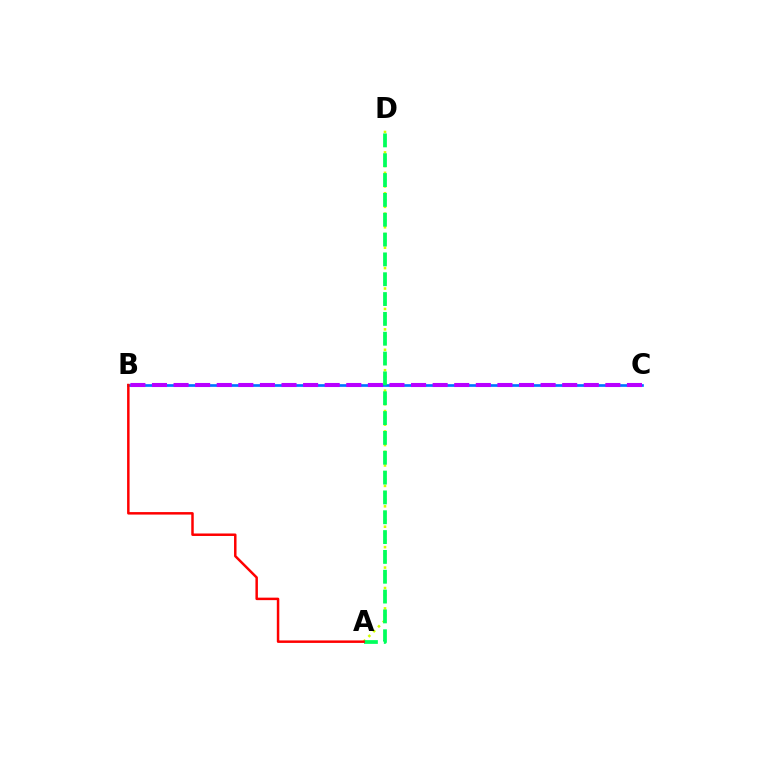{('A', 'D'): [{'color': '#d1ff00', 'line_style': 'dotted', 'thickness': 1.85}, {'color': '#00ff5c', 'line_style': 'dashed', 'thickness': 2.69}], ('B', 'C'): [{'color': '#0074ff', 'line_style': 'solid', 'thickness': 1.93}, {'color': '#b900ff', 'line_style': 'dashed', 'thickness': 2.93}], ('A', 'B'): [{'color': '#ff0000', 'line_style': 'solid', 'thickness': 1.79}]}